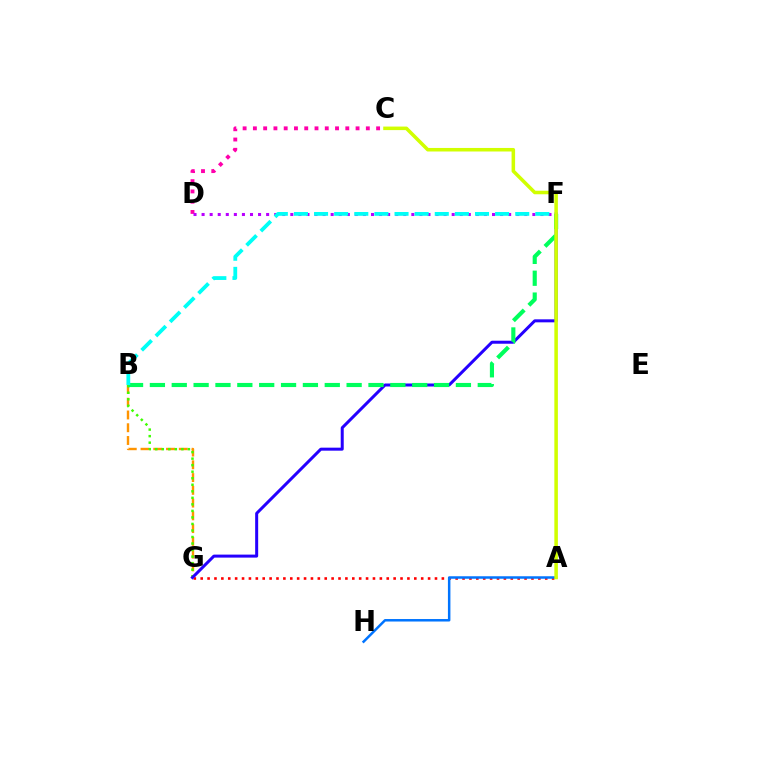{('C', 'D'): [{'color': '#ff00ac', 'line_style': 'dotted', 'thickness': 2.79}], ('D', 'F'): [{'color': '#b900ff', 'line_style': 'dotted', 'thickness': 2.19}], ('A', 'G'): [{'color': '#ff0000', 'line_style': 'dotted', 'thickness': 1.87}], ('B', 'G'): [{'color': '#ff9400', 'line_style': 'dashed', 'thickness': 1.73}, {'color': '#3dff00', 'line_style': 'dotted', 'thickness': 1.77}], ('F', 'G'): [{'color': '#2500ff', 'line_style': 'solid', 'thickness': 2.17}], ('B', 'F'): [{'color': '#00ff5c', 'line_style': 'dashed', 'thickness': 2.97}, {'color': '#00fff6', 'line_style': 'dashed', 'thickness': 2.73}], ('A', 'H'): [{'color': '#0074ff', 'line_style': 'solid', 'thickness': 1.79}], ('A', 'C'): [{'color': '#d1ff00', 'line_style': 'solid', 'thickness': 2.55}]}